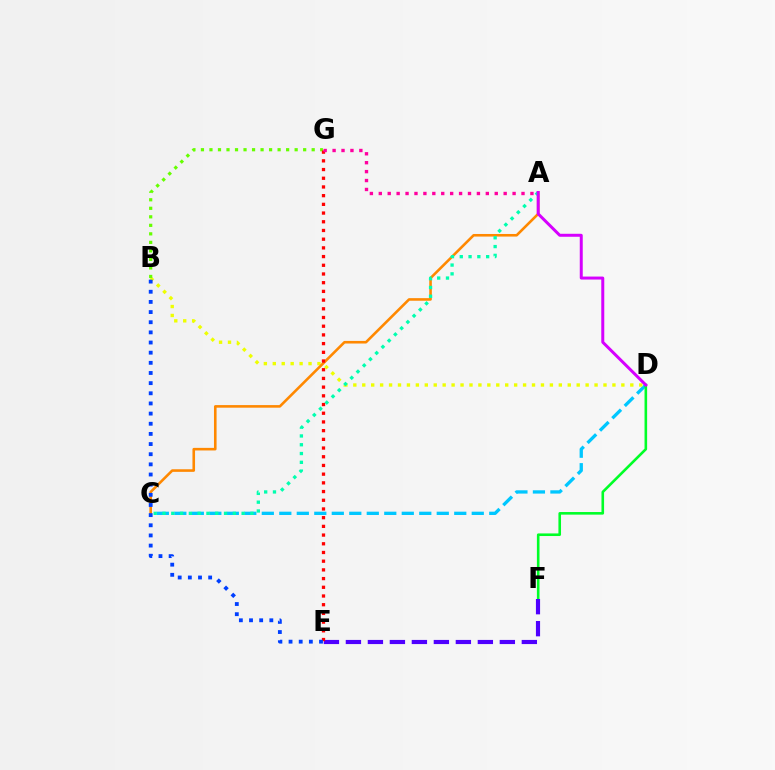{('C', 'D'): [{'color': '#00c7ff', 'line_style': 'dashed', 'thickness': 2.38}], ('B', 'D'): [{'color': '#eeff00', 'line_style': 'dotted', 'thickness': 2.43}], ('D', 'F'): [{'color': '#00ff27', 'line_style': 'solid', 'thickness': 1.87}], ('A', 'C'): [{'color': '#ff8800', 'line_style': 'solid', 'thickness': 1.87}, {'color': '#00ffaf', 'line_style': 'dotted', 'thickness': 2.39}], ('B', 'G'): [{'color': '#66ff00', 'line_style': 'dotted', 'thickness': 2.31}], ('E', 'F'): [{'color': '#4f00ff', 'line_style': 'dashed', 'thickness': 2.99}], ('E', 'G'): [{'color': '#ff0000', 'line_style': 'dotted', 'thickness': 2.36}], ('A', 'G'): [{'color': '#ff00a0', 'line_style': 'dotted', 'thickness': 2.42}], ('B', 'E'): [{'color': '#003fff', 'line_style': 'dotted', 'thickness': 2.76}], ('A', 'D'): [{'color': '#d600ff', 'line_style': 'solid', 'thickness': 2.15}]}